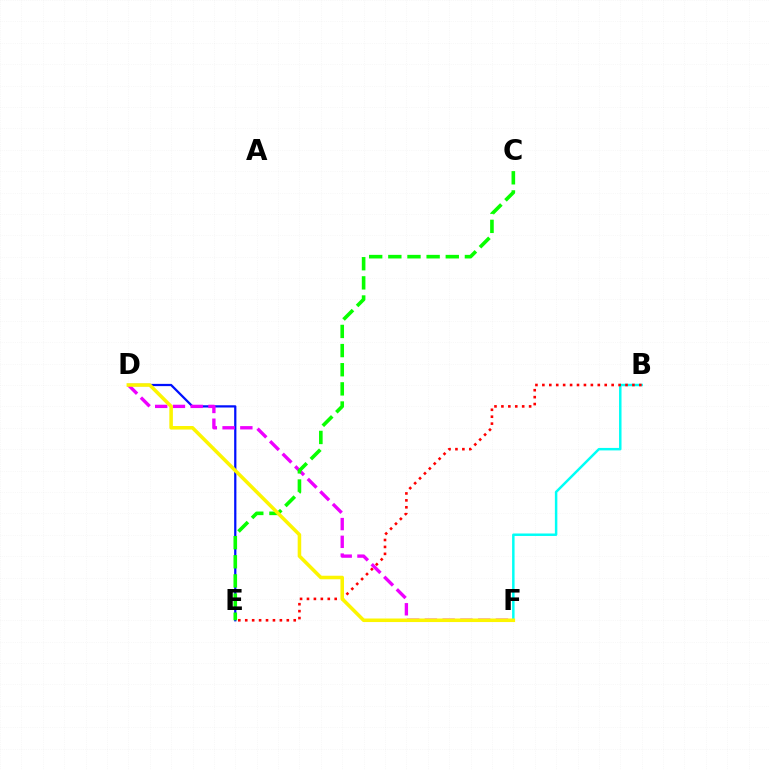{('B', 'F'): [{'color': '#00fff6', 'line_style': 'solid', 'thickness': 1.78}], ('D', 'E'): [{'color': '#0010ff', 'line_style': 'solid', 'thickness': 1.62}], ('D', 'F'): [{'color': '#ee00ff', 'line_style': 'dashed', 'thickness': 2.41}, {'color': '#fcf500', 'line_style': 'solid', 'thickness': 2.55}], ('C', 'E'): [{'color': '#08ff00', 'line_style': 'dashed', 'thickness': 2.6}], ('B', 'E'): [{'color': '#ff0000', 'line_style': 'dotted', 'thickness': 1.88}]}